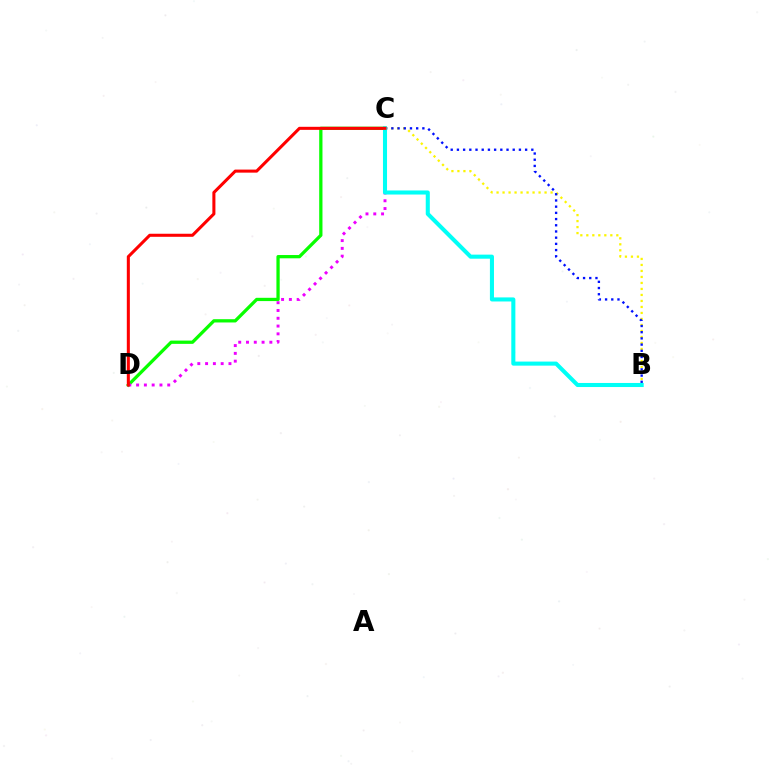{('C', 'D'): [{'color': '#08ff00', 'line_style': 'solid', 'thickness': 2.36}, {'color': '#ee00ff', 'line_style': 'dotted', 'thickness': 2.12}, {'color': '#ff0000', 'line_style': 'solid', 'thickness': 2.2}], ('B', 'C'): [{'color': '#fcf500', 'line_style': 'dotted', 'thickness': 1.63}, {'color': '#0010ff', 'line_style': 'dotted', 'thickness': 1.68}, {'color': '#00fff6', 'line_style': 'solid', 'thickness': 2.93}]}